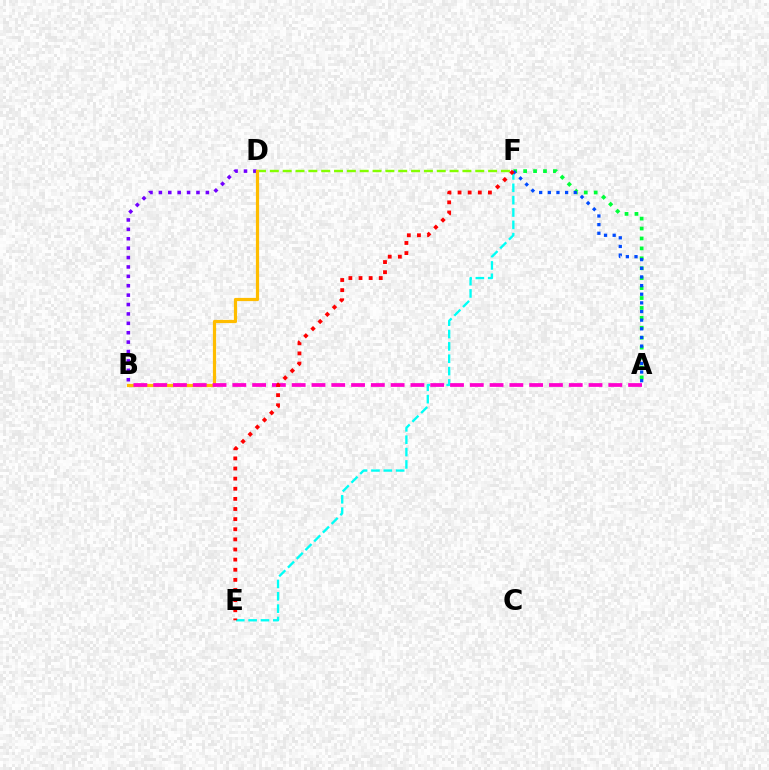{('E', 'F'): [{'color': '#00fff6', 'line_style': 'dashed', 'thickness': 1.68}, {'color': '#ff0000', 'line_style': 'dotted', 'thickness': 2.75}], ('B', 'D'): [{'color': '#7200ff', 'line_style': 'dotted', 'thickness': 2.55}, {'color': '#ffbd00', 'line_style': 'solid', 'thickness': 2.3}], ('D', 'F'): [{'color': '#84ff00', 'line_style': 'dashed', 'thickness': 1.74}], ('A', 'F'): [{'color': '#00ff39', 'line_style': 'dotted', 'thickness': 2.7}, {'color': '#004bff', 'line_style': 'dotted', 'thickness': 2.35}], ('A', 'B'): [{'color': '#ff00cf', 'line_style': 'dashed', 'thickness': 2.69}]}